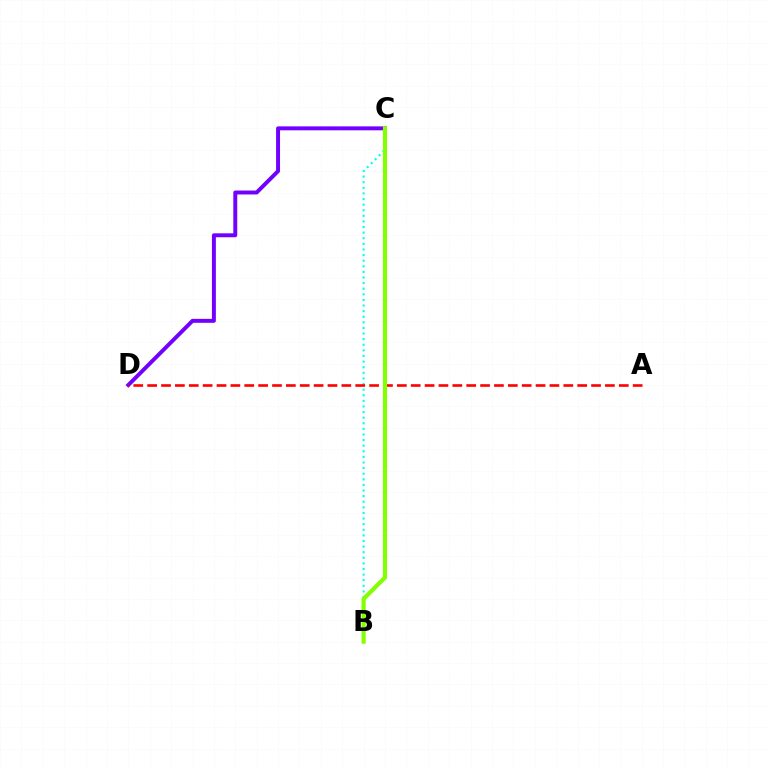{('B', 'C'): [{'color': '#00fff6', 'line_style': 'dotted', 'thickness': 1.52}, {'color': '#84ff00', 'line_style': 'solid', 'thickness': 2.99}], ('C', 'D'): [{'color': '#7200ff', 'line_style': 'solid', 'thickness': 2.84}], ('A', 'D'): [{'color': '#ff0000', 'line_style': 'dashed', 'thickness': 1.88}]}